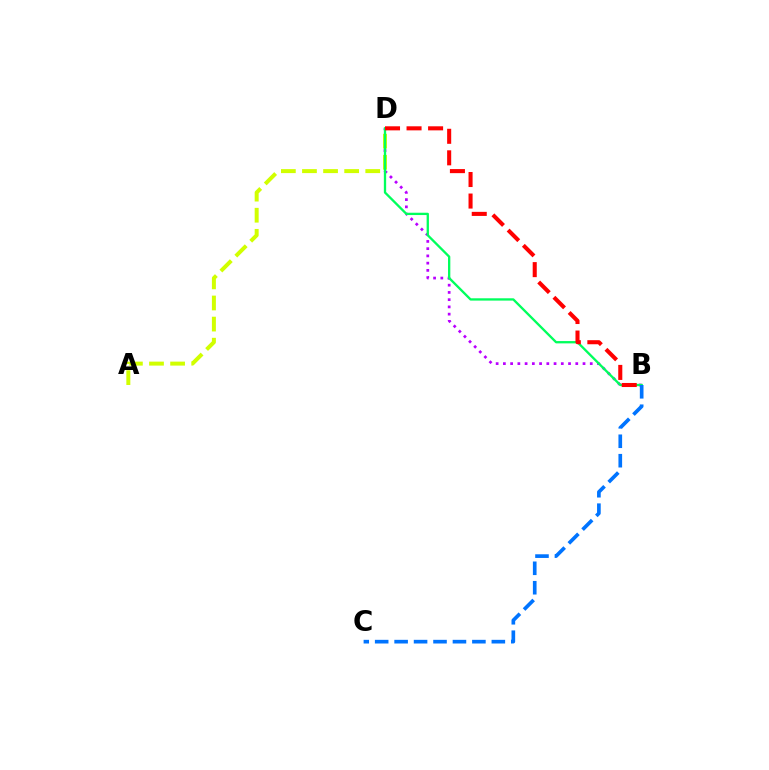{('B', 'D'): [{'color': '#b900ff', 'line_style': 'dotted', 'thickness': 1.97}, {'color': '#00ff5c', 'line_style': 'solid', 'thickness': 1.67}, {'color': '#ff0000', 'line_style': 'dashed', 'thickness': 2.93}], ('A', 'D'): [{'color': '#d1ff00', 'line_style': 'dashed', 'thickness': 2.87}], ('B', 'C'): [{'color': '#0074ff', 'line_style': 'dashed', 'thickness': 2.64}]}